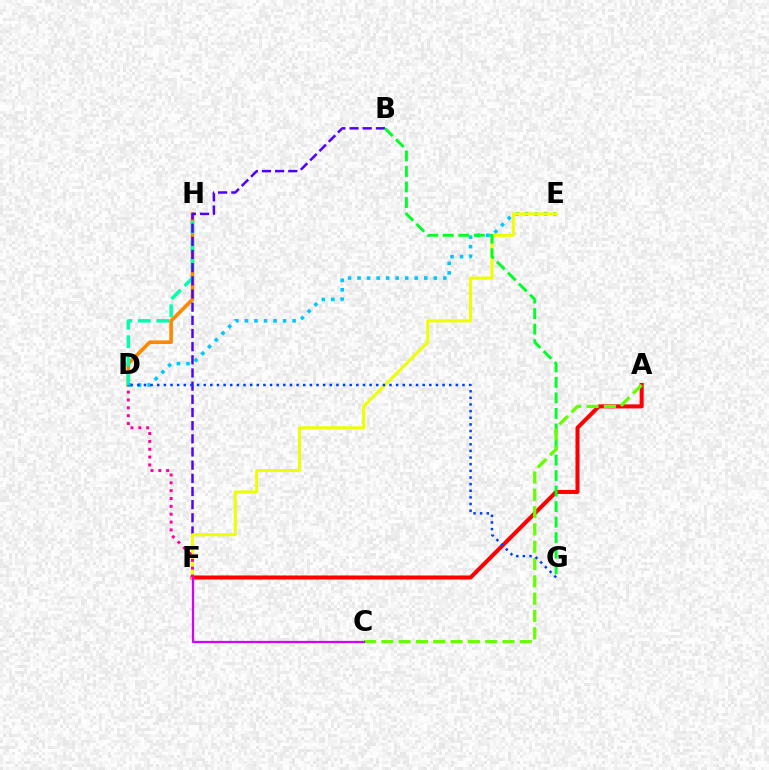{('A', 'F'): [{'color': '#ff0000', 'line_style': 'solid', 'thickness': 2.91}], ('D', 'H'): [{'color': '#ff8800', 'line_style': 'solid', 'thickness': 2.62}, {'color': '#00ffaf', 'line_style': 'dashed', 'thickness': 2.5}], ('B', 'F'): [{'color': '#4f00ff', 'line_style': 'dashed', 'thickness': 1.79}], ('D', 'E'): [{'color': '#00c7ff', 'line_style': 'dotted', 'thickness': 2.59}], ('E', 'F'): [{'color': '#eeff00', 'line_style': 'solid', 'thickness': 2.19}], ('D', 'F'): [{'color': '#ff00a0', 'line_style': 'dotted', 'thickness': 2.13}], ('B', 'G'): [{'color': '#00ff27', 'line_style': 'dashed', 'thickness': 2.11}], ('A', 'C'): [{'color': '#66ff00', 'line_style': 'dashed', 'thickness': 2.35}], ('D', 'G'): [{'color': '#003fff', 'line_style': 'dotted', 'thickness': 1.8}], ('C', 'F'): [{'color': '#d600ff', 'line_style': 'solid', 'thickness': 1.62}]}